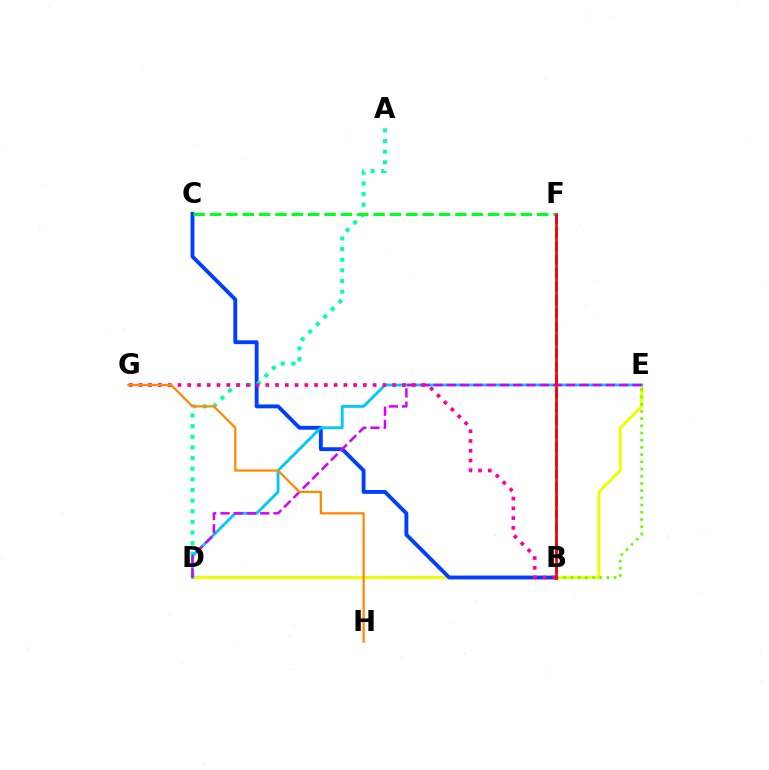{('D', 'E'): [{'color': '#eeff00', 'line_style': 'solid', 'thickness': 2.15}, {'color': '#00c7ff', 'line_style': 'solid', 'thickness': 2.03}, {'color': '#d600ff', 'line_style': 'dashed', 'thickness': 1.8}], ('B', 'C'): [{'color': '#003fff', 'line_style': 'solid', 'thickness': 2.79}], ('B', 'E'): [{'color': '#66ff00', 'line_style': 'dotted', 'thickness': 1.96}], ('B', 'F'): [{'color': '#4f00ff', 'line_style': 'dashed', 'thickness': 1.82}, {'color': '#ff0000', 'line_style': 'solid', 'thickness': 1.93}], ('A', 'D'): [{'color': '#00ffaf', 'line_style': 'dotted', 'thickness': 2.89}], ('C', 'F'): [{'color': '#00ff27', 'line_style': 'dashed', 'thickness': 2.22}], ('B', 'G'): [{'color': '#ff00a0', 'line_style': 'dotted', 'thickness': 2.65}], ('G', 'H'): [{'color': '#ff8800', 'line_style': 'solid', 'thickness': 1.61}]}